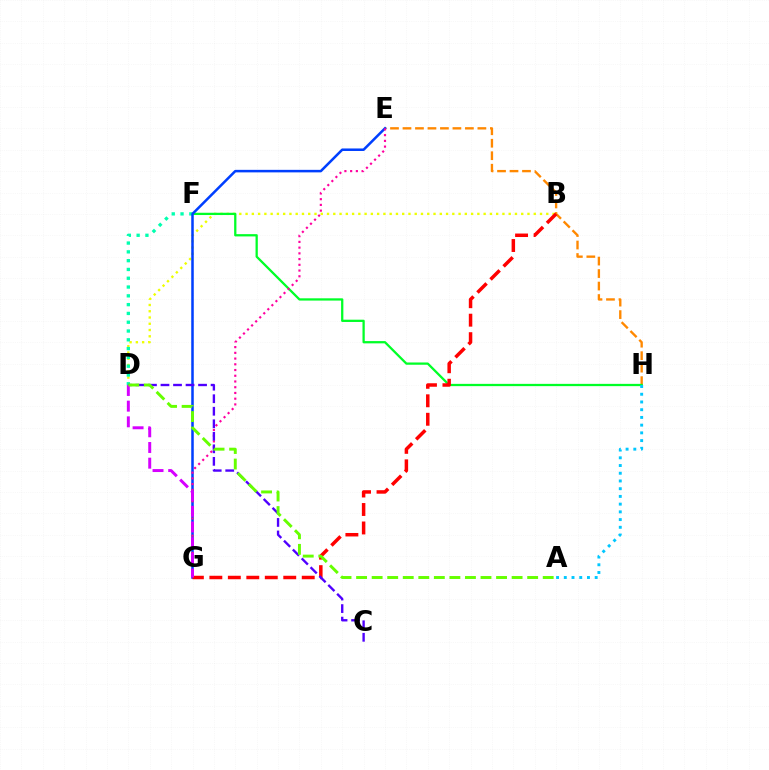{('E', 'H'): [{'color': '#ff8800', 'line_style': 'dashed', 'thickness': 1.7}], ('B', 'D'): [{'color': '#eeff00', 'line_style': 'dotted', 'thickness': 1.7}], ('F', 'H'): [{'color': '#00ff27', 'line_style': 'solid', 'thickness': 1.64}], ('D', 'F'): [{'color': '#00ffaf', 'line_style': 'dotted', 'thickness': 2.39}], ('E', 'G'): [{'color': '#003fff', 'line_style': 'solid', 'thickness': 1.82}, {'color': '#ff00a0', 'line_style': 'dotted', 'thickness': 1.56}], ('A', 'H'): [{'color': '#00c7ff', 'line_style': 'dotted', 'thickness': 2.1}], ('B', 'G'): [{'color': '#ff0000', 'line_style': 'dashed', 'thickness': 2.51}], ('C', 'D'): [{'color': '#4f00ff', 'line_style': 'dashed', 'thickness': 1.7}], ('D', 'G'): [{'color': '#d600ff', 'line_style': 'dashed', 'thickness': 2.13}], ('A', 'D'): [{'color': '#66ff00', 'line_style': 'dashed', 'thickness': 2.11}]}